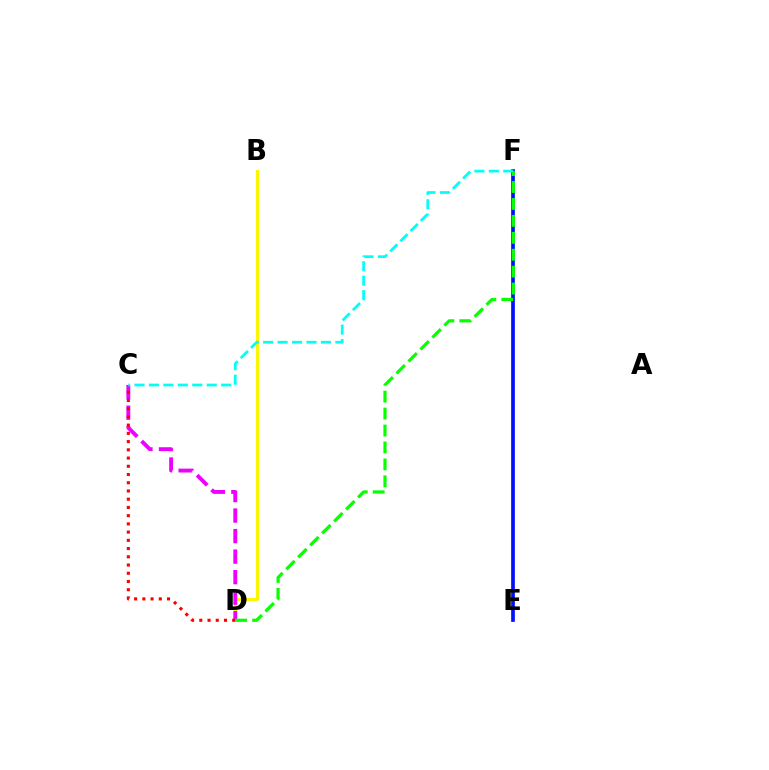{('B', 'D'): [{'color': '#fcf500', 'line_style': 'solid', 'thickness': 2.14}], ('E', 'F'): [{'color': '#0010ff', 'line_style': 'solid', 'thickness': 2.66}], ('C', 'D'): [{'color': '#ee00ff', 'line_style': 'dashed', 'thickness': 2.79}, {'color': '#ff0000', 'line_style': 'dotted', 'thickness': 2.24}], ('C', 'F'): [{'color': '#00fff6', 'line_style': 'dashed', 'thickness': 1.96}], ('D', 'F'): [{'color': '#08ff00', 'line_style': 'dashed', 'thickness': 2.3}]}